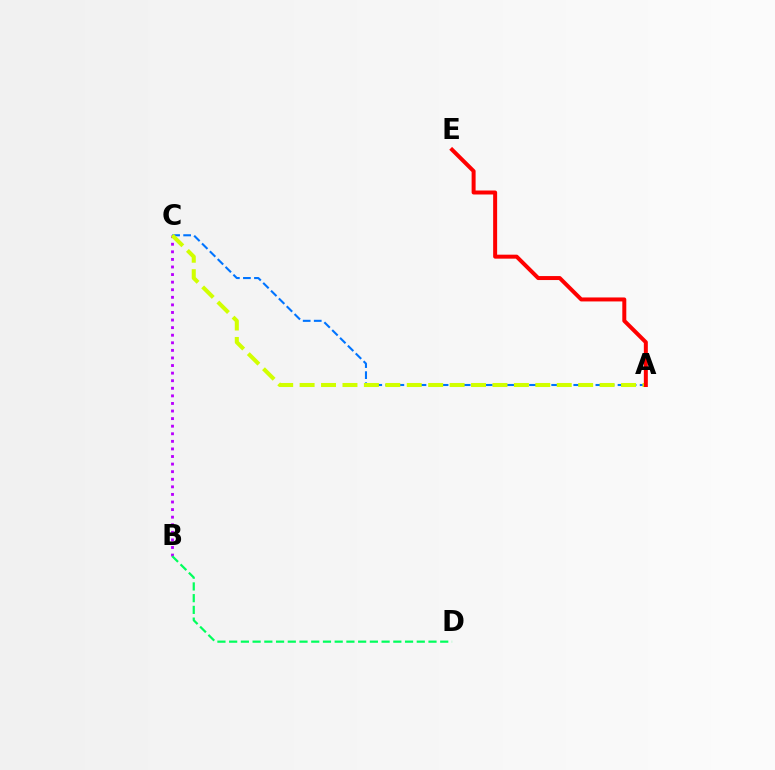{('B', 'C'): [{'color': '#b900ff', 'line_style': 'dotted', 'thickness': 2.06}], ('A', 'C'): [{'color': '#0074ff', 'line_style': 'dashed', 'thickness': 1.5}, {'color': '#d1ff00', 'line_style': 'dashed', 'thickness': 2.91}], ('A', 'E'): [{'color': '#ff0000', 'line_style': 'solid', 'thickness': 2.87}], ('B', 'D'): [{'color': '#00ff5c', 'line_style': 'dashed', 'thickness': 1.59}]}